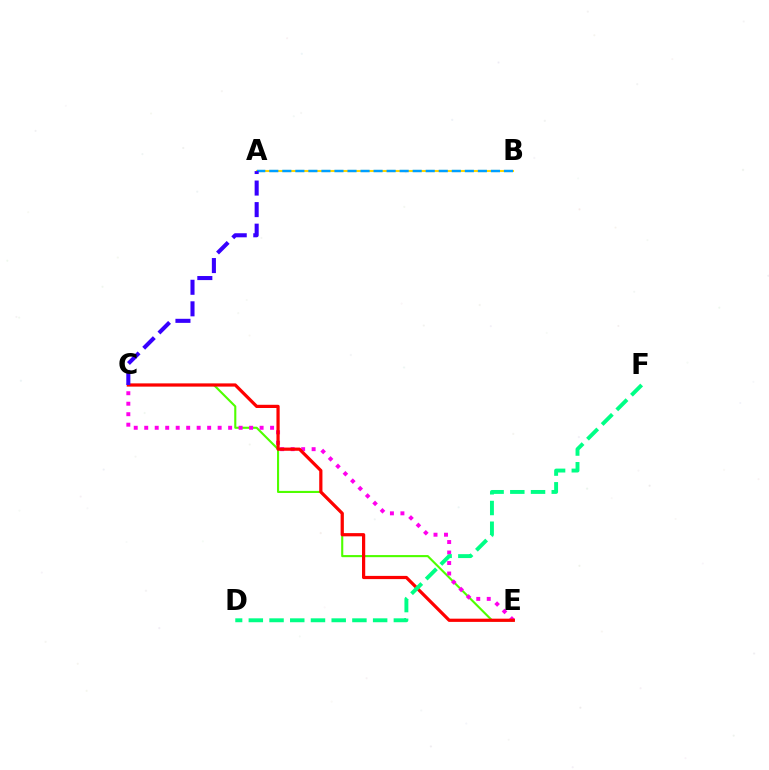{('A', 'B'): [{'color': '#ffd500', 'line_style': 'solid', 'thickness': 1.51}, {'color': '#009eff', 'line_style': 'dashed', 'thickness': 1.77}], ('C', 'E'): [{'color': '#4fff00', 'line_style': 'solid', 'thickness': 1.52}, {'color': '#ff00ed', 'line_style': 'dotted', 'thickness': 2.85}, {'color': '#ff0000', 'line_style': 'solid', 'thickness': 2.32}], ('A', 'C'): [{'color': '#3700ff', 'line_style': 'dashed', 'thickness': 2.93}], ('D', 'F'): [{'color': '#00ff86', 'line_style': 'dashed', 'thickness': 2.81}]}